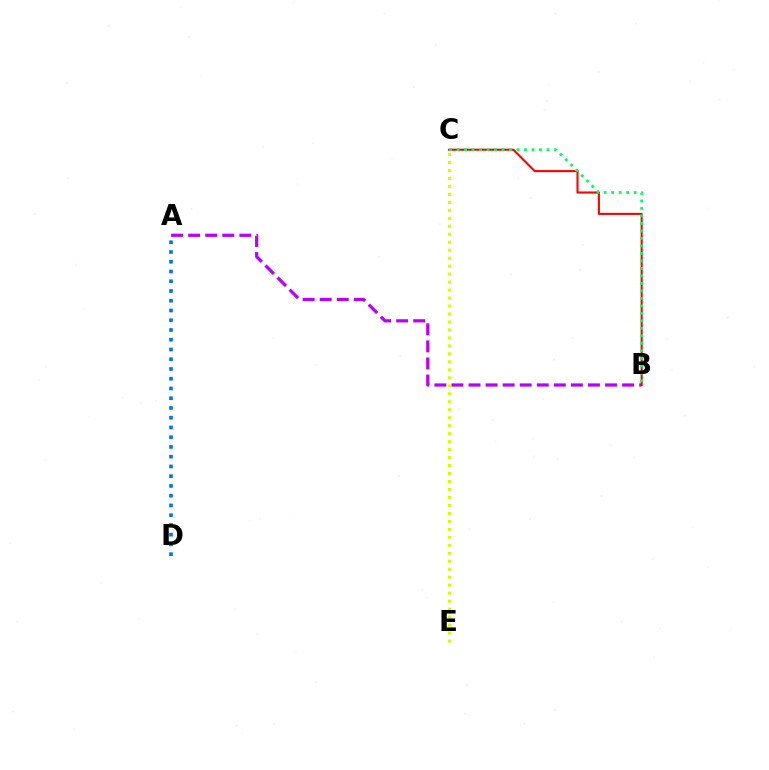{('A', 'B'): [{'color': '#b900ff', 'line_style': 'dashed', 'thickness': 2.32}], ('B', 'C'): [{'color': '#ff0000', 'line_style': 'solid', 'thickness': 1.51}, {'color': '#00ff5c', 'line_style': 'dotted', 'thickness': 2.04}], ('A', 'D'): [{'color': '#0074ff', 'line_style': 'dotted', 'thickness': 2.65}], ('C', 'E'): [{'color': '#d1ff00', 'line_style': 'dotted', 'thickness': 2.17}]}